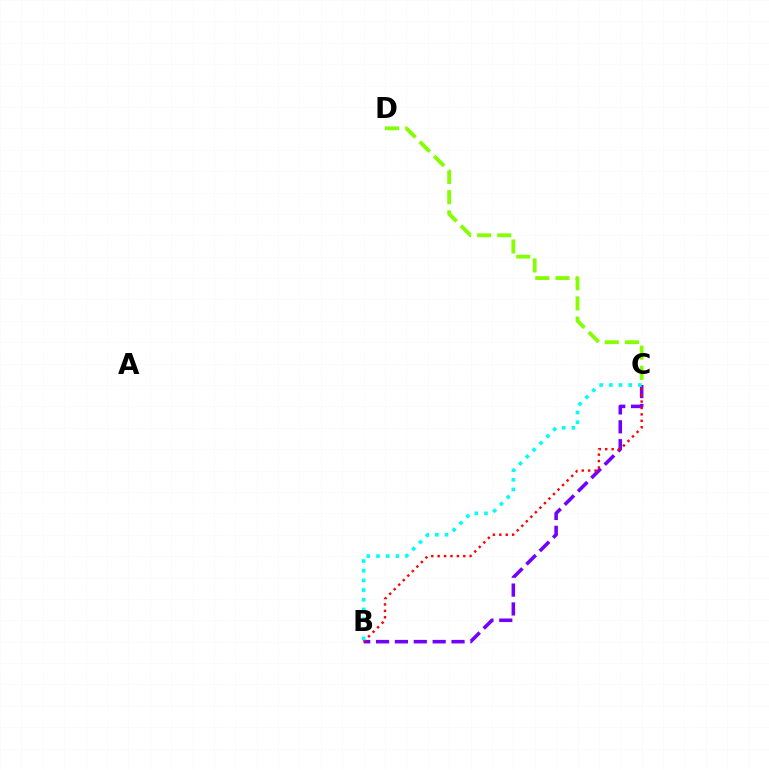{('B', 'C'): [{'color': '#7200ff', 'line_style': 'dashed', 'thickness': 2.56}, {'color': '#ff0000', 'line_style': 'dotted', 'thickness': 1.74}, {'color': '#00fff6', 'line_style': 'dotted', 'thickness': 2.63}], ('C', 'D'): [{'color': '#84ff00', 'line_style': 'dashed', 'thickness': 2.74}]}